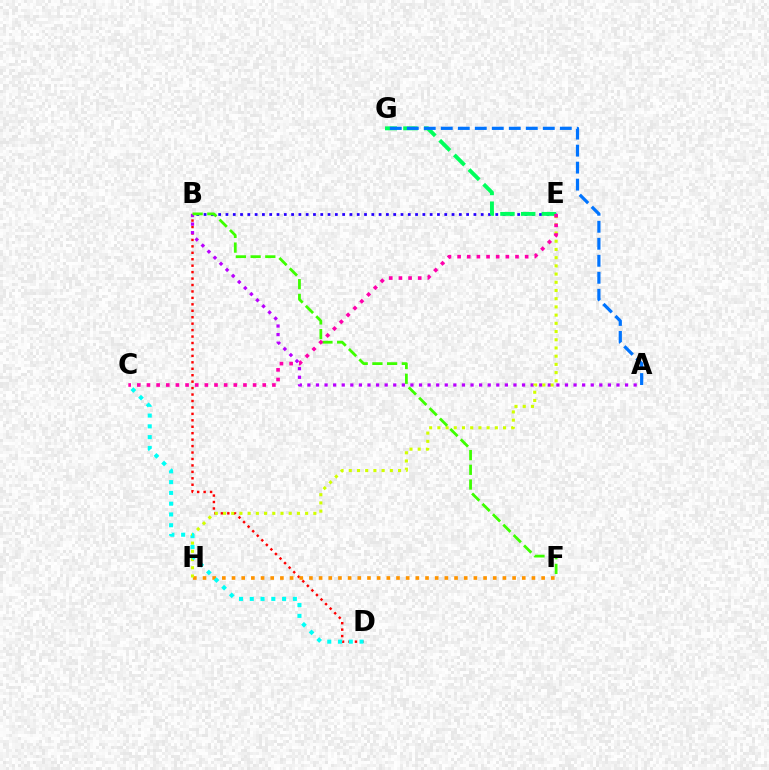{('B', 'D'): [{'color': '#ff0000', 'line_style': 'dotted', 'thickness': 1.75}], ('F', 'H'): [{'color': '#ff9400', 'line_style': 'dotted', 'thickness': 2.63}], ('A', 'B'): [{'color': '#b900ff', 'line_style': 'dotted', 'thickness': 2.33}], ('B', 'E'): [{'color': '#2500ff', 'line_style': 'dotted', 'thickness': 1.98}], ('E', 'G'): [{'color': '#00ff5c', 'line_style': 'dashed', 'thickness': 2.81}], ('E', 'H'): [{'color': '#d1ff00', 'line_style': 'dotted', 'thickness': 2.23}], ('C', 'D'): [{'color': '#00fff6', 'line_style': 'dotted', 'thickness': 2.93}], ('B', 'F'): [{'color': '#3dff00', 'line_style': 'dashed', 'thickness': 2.0}], ('A', 'G'): [{'color': '#0074ff', 'line_style': 'dashed', 'thickness': 2.31}], ('C', 'E'): [{'color': '#ff00ac', 'line_style': 'dotted', 'thickness': 2.62}]}